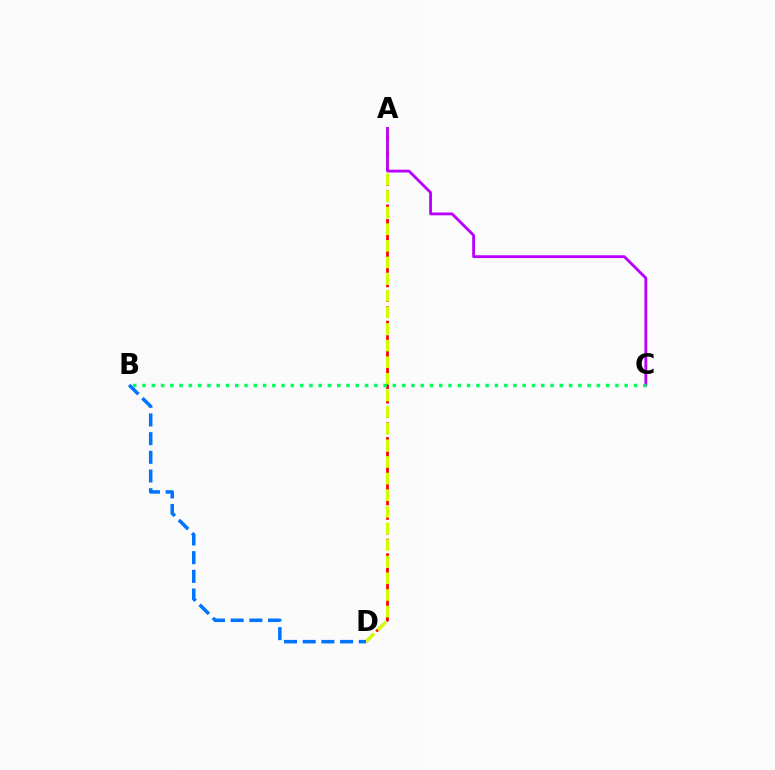{('A', 'D'): [{'color': '#ff0000', 'line_style': 'dashed', 'thickness': 1.97}, {'color': '#d1ff00', 'line_style': 'dashed', 'thickness': 2.26}], ('B', 'D'): [{'color': '#0074ff', 'line_style': 'dashed', 'thickness': 2.54}], ('A', 'C'): [{'color': '#b900ff', 'line_style': 'solid', 'thickness': 2.03}], ('B', 'C'): [{'color': '#00ff5c', 'line_style': 'dotted', 'thickness': 2.52}]}